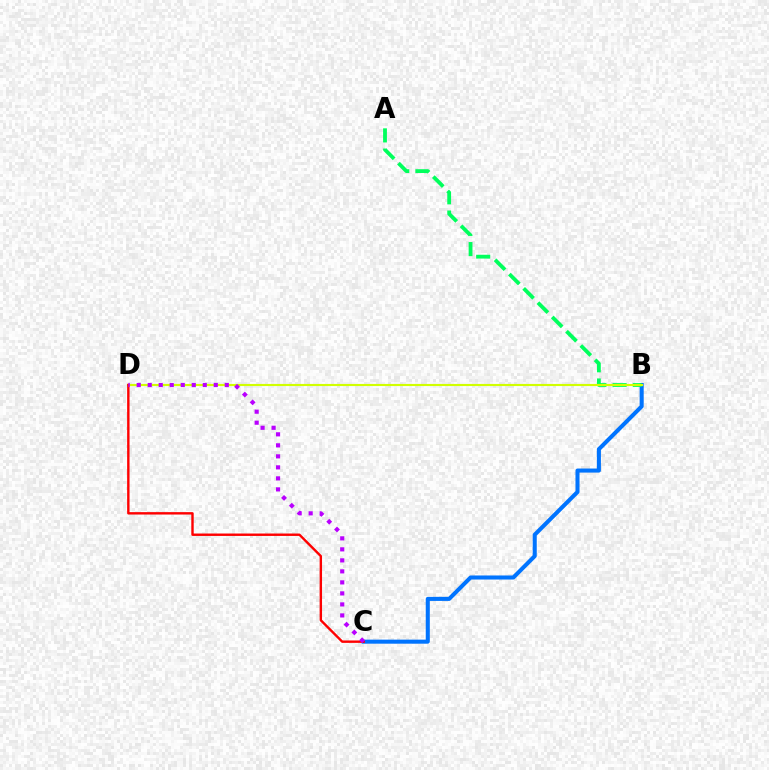{('B', 'C'): [{'color': '#0074ff', 'line_style': 'solid', 'thickness': 2.92}], ('A', 'B'): [{'color': '#00ff5c', 'line_style': 'dashed', 'thickness': 2.75}], ('B', 'D'): [{'color': '#d1ff00', 'line_style': 'solid', 'thickness': 1.54}], ('C', 'D'): [{'color': '#ff0000', 'line_style': 'solid', 'thickness': 1.73}, {'color': '#b900ff', 'line_style': 'dotted', 'thickness': 2.99}]}